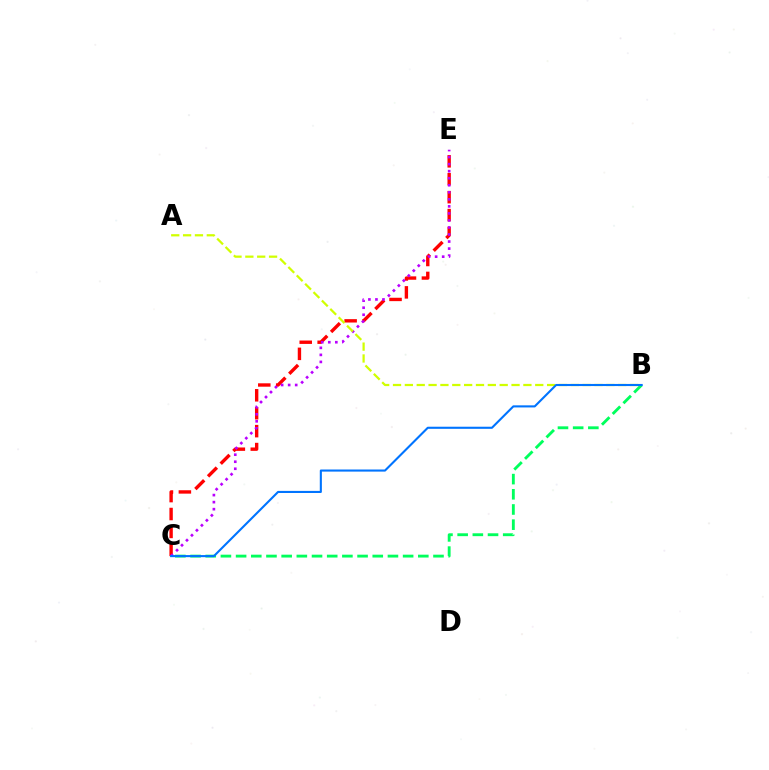{('C', 'E'): [{'color': '#ff0000', 'line_style': 'dashed', 'thickness': 2.43}, {'color': '#b900ff', 'line_style': 'dotted', 'thickness': 1.91}], ('B', 'C'): [{'color': '#00ff5c', 'line_style': 'dashed', 'thickness': 2.06}, {'color': '#0074ff', 'line_style': 'solid', 'thickness': 1.51}], ('A', 'B'): [{'color': '#d1ff00', 'line_style': 'dashed', 'thickness': 1.61}]}